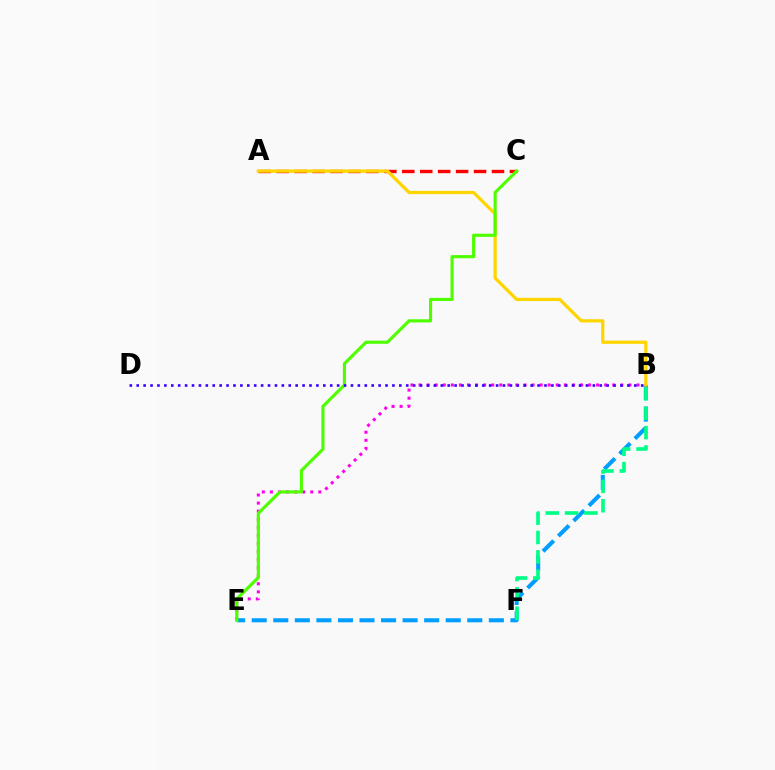{('B', 'E'): [{'color': '#ff00ed', 'line_style': 'dotted', 'thickness': 2.19}, {'color': '#009eff', 'line_style': 'dashed', 'thickness': 2.93}], ('A', 'C'): [{'color': '#ff0000', 'line_style': 'dashed', 'thickness': 2.44}], ('A', 'B'): [{'color': '#ffd500', 'line_style': 'solid', 'thickness': 2.32}], ('B', 'F'): [{'color': '#00ff86', 'line_style': 'dashed', 'thickness': 2.63}], ('C', 'E'): [{'color': '#4fff00', 'line_style': 'solid', 'thickness': 2.26}], ('B', 'D'): [{'color': '#3700ff', 'line_style': 'dotted', 'thickness': 1.88}]}